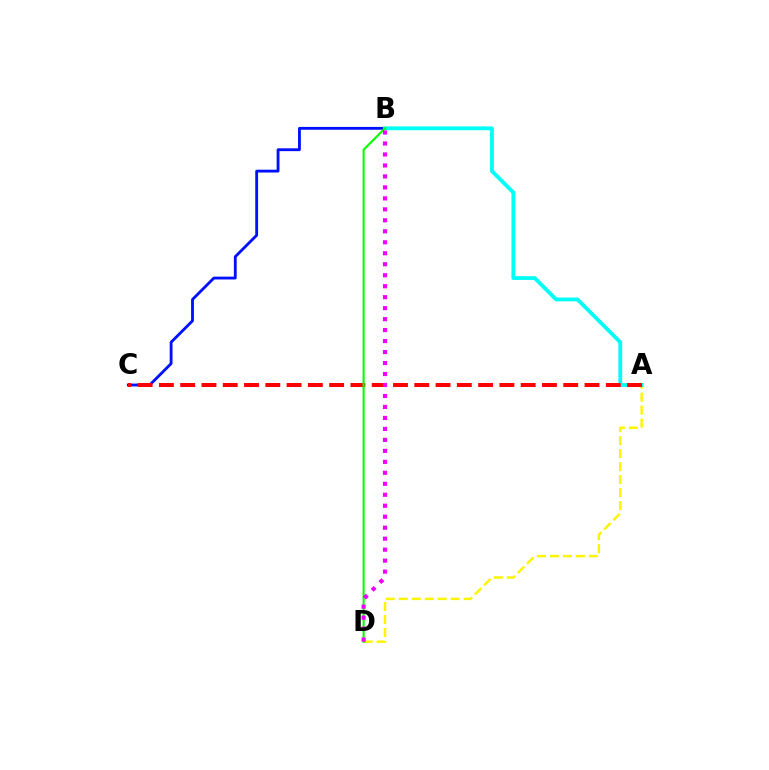{('A', 'D'): [{'color': '#fcf500', 'line_style': 'dashed', 'thickness': 1.76}], ('B', 'C'): [{'color': '#0010ff', 'line_style': 'solid', 'thickness': 2.04}], ('A', 'B'): [{'color': '#00fff6', 'line_style': 'solid', 'thickness': 2.74}], ('A', 'C'): [{'color': '#ff0000', 'line_style': 'dashed', 'thickness': 2.89}], ('B', 'D'): [{'color': '#08ff00', 'line_style': 'solid', 'thickness': 1.53}, {'color': '#ee00ff', 'line_style': 'dotted', 'thickness': 2.98}]}